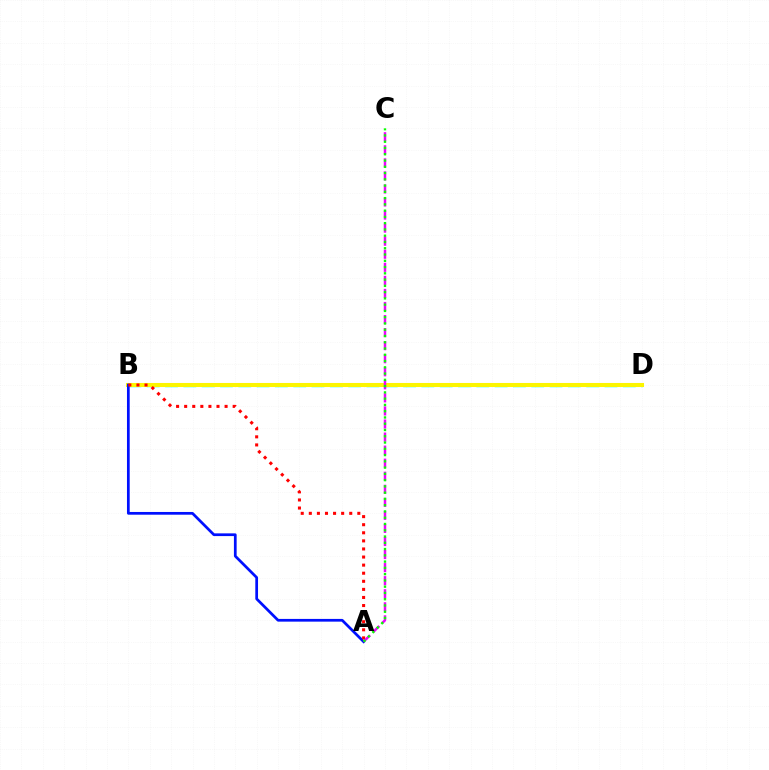{('B', 'D'): [{'color': '#00fff6', 'line_style': 'dashed', 'thickness': 2.49}, {'color': '#fcf500', 'line_style': 'solid', 'thickness': 2.92}], ('A', 'B'): [{'color': '#0010ff', 'line_style': 'solid', 'thickness': 1.96}, {'color': '#ff0000', 'line_style': 'dotted', 'thickness': 2.2}], ('A', 'C'): [{'color': '#ee00ff', 'line_style': 'dashed', 'thickness': 1.77}, {'color': '#08ff00', 'line_style': 'dotted', 'thickness': 1.7}]}